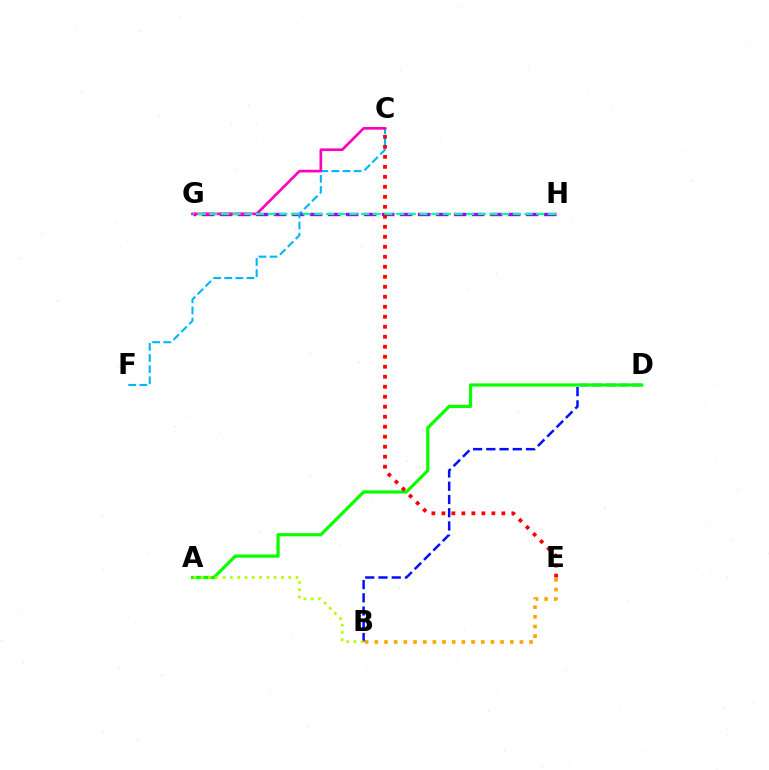{('G', 'H'): [{'color': '#9b00ff', 'line_style': 'dashed', 'thickness': 2.45}, {'color': '#00ff9d', 'line_style': 'dashed', 'thickness': 1.59}], ('C', 'F'): [{'color': '#00b5ff', 'line_style': 'dashed', 'thickness': 1.51}], ('B', 'E'): [{'color': '#ffa500', 'line_style': 'dotted', 'thickness': 2.63}], ('B', 'D'): [{'color': '#0010ff', 'line_style': 'dashed', 'thickness': 1.8}], ('C', 'G'): [{'color': '#ff00bd', 'line_style': 'solid', 'thickness': 1.92}], ('A', 'D'): [{'color': '#08ff00', 'line_style': 'solid', 'thickness': 2.3}], ('A', 'B'): [{'color': '#b3ff00', 'line_style': 'dotted', 'thickness': 1.98}], ('C', 'E'): [{'color': '#ff0000', 'line_style': 'dotted', 'thickness': 2.72}]}